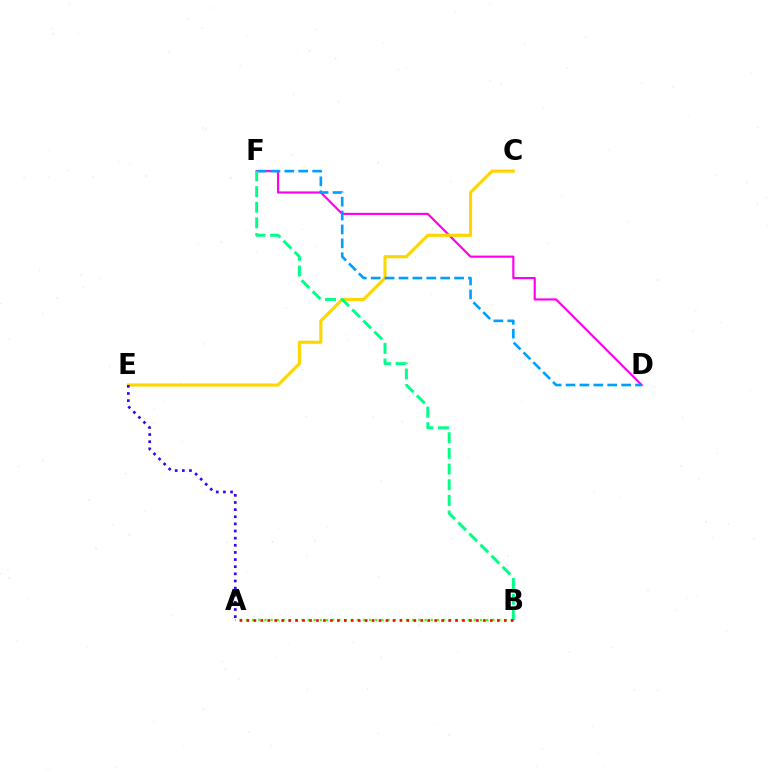{('D', 'F'): [{'color': '#ff00ed', 'line_style': 'solid', 'thickness': 1.56}, {'color': '#009eff', 'line_style': 'dashed', 'thickness': 1.89}], ('A', 'B'): [{'color': '#4fff00', 'line_style': 'dotted', 'thickness': 1.67}, {'color': '#ff0000', 'line_style': 'dotted', 'thickness': 1.89}], ('C', 'E'): [{'color': '#ffd500', 'line_style': 'solid', 'thickness': 2.24}], ('A', 'E'): [{'color': '#3700ff', 'line_style': 'dotted', 'thickness': 1.94}], ('B', 'F'): [{'color': '#00ff86', 'line_style': 'dashed', 'thickness': 2.13}]}